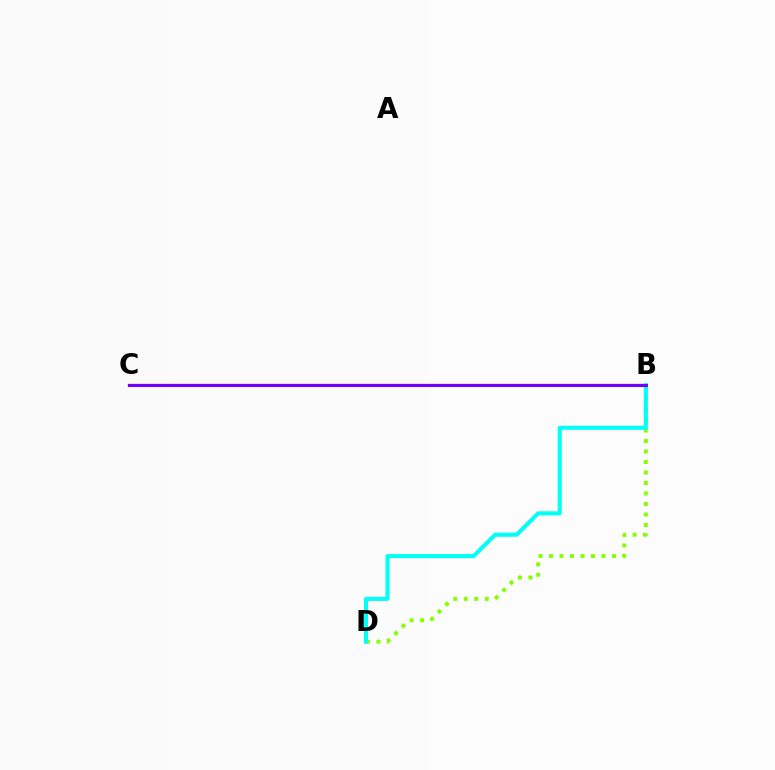{('B', 'D'): [{'color': '#84ff00', 'line_style': 'dotted', 'thickness': 2.85}, {'color': '#00fff6', 'line_style': 'solid', 'thickness': 2.94}], ('B', 'C'): [{'color': '#ff0000', 'line_style': 'solid', 'thickness': 1.65}, {'color': '#7200ff', 'line_style': 'solid', 'thickness': 2.17}]}